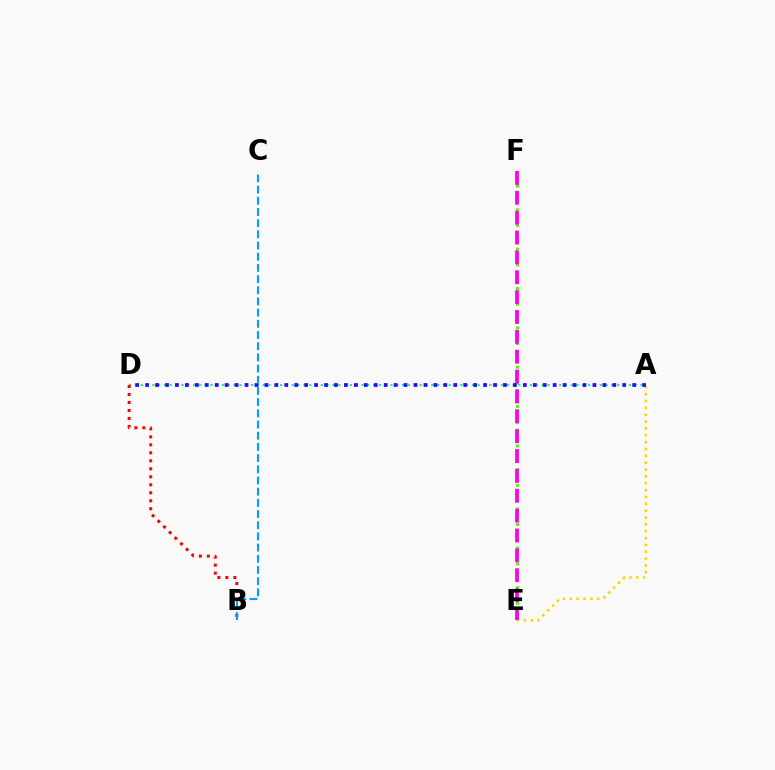{('E', 'F'): [{'color': '#4fff00', 'line_style': 'dotted', 'thickness': 2.14}, {'color': '#ff00ed', 'line_style': 'dashed', 'thickness': 2.7}], ('A', 'D'): [{'color': '#00ff86', 'line_style': 'dotted', 'thickness': 1.58}, {'color': '#3700ff', 'line_style': 'dotted', 'thickness': 2.7}], ('A', 'E'): [{'color': '#ffd500', 'line_style': 'dotted', 'thickness': 1.86}], ('B', 'D'): [{'color': '#ff0000', 'line_style': 'dotted', 'thickness': 2.17}], ('B', 'C'): [{'color': '#009eff', 'line_style': 'dashed', 'thickness': 1.52}]}